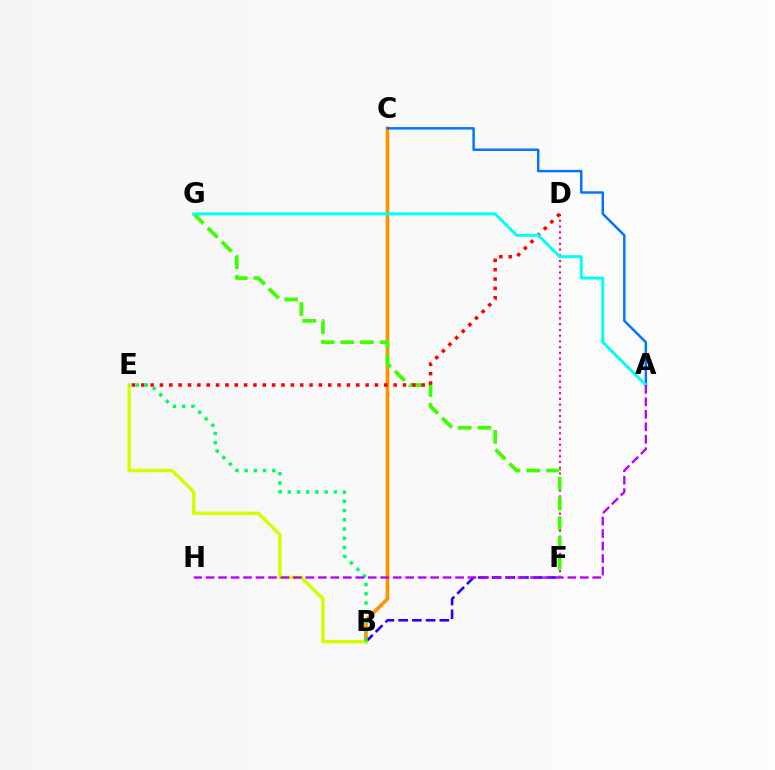{('D', 'F'): [{'color': '#ff00ac', 'line_style': 'dotted', 'thickness': 1.56}], ('B', 'C'): [{'color': '#ff9400', 'line_style': 'solid', 'thickness': 2.64}], ('F', 'G'): [{'color': '#3dff00', 'line_style': 'dashed', 'thickness': 2.69}], ('A', 'C'): [{'color': '#0074ff', 'line_style': 'solid', 'thickness': 1.77}], ('D', 'E'): [{'color': '#ff0000', 'line_style': 'dotted', 'thickness': 2.54}], ('B', 'F'): [{'color': '#2500ff', 'line_style': 'dashed', 'thickness': 1.87}], ('A', 'G'): [{'color': '#00fff6', 'line_style': 'solid', 'thickness': 2.14}], ('B', 'E'): [{'color': '#d1ff00', 'line_style': 'solid', 'thickness': 2.49}, {'color': '#00ff5c', 'line_style': 'dotted', 'thickness': 2.51}], ('A', 'H'): [{'color': '#b900ff', 'line_style': 'dashed', 'thickness': 1.69}]}